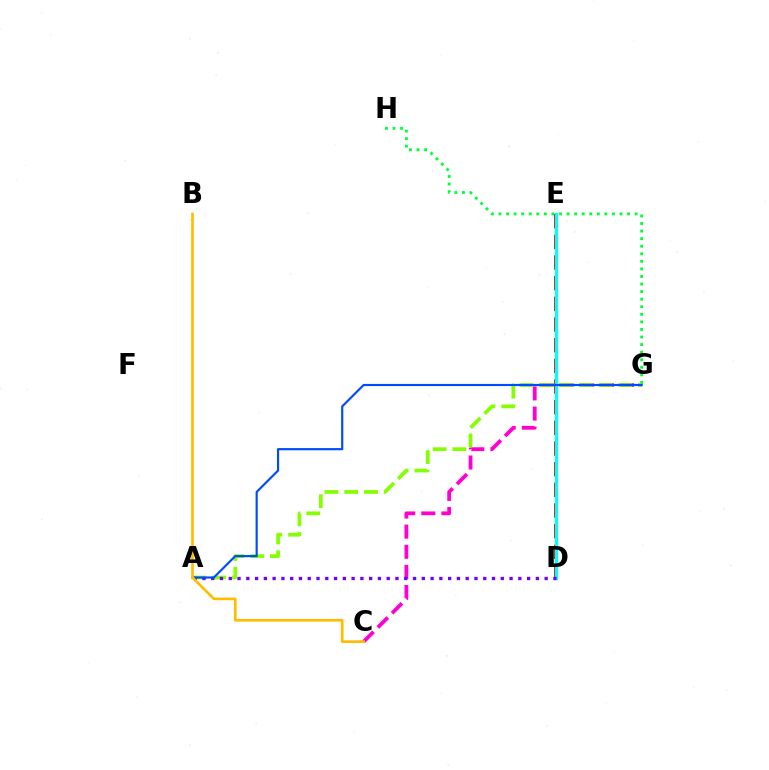{('C', 'G'): [{'color': '#ff00cf', 'line_style': 'dashed', 'thickness': 2.73}], ('G', 'H'): [{'color': '#00ff39', 'line_style': 'dotted', 'thickness': 2.06}], ('A', 'G'): [{'color': '#84ff00', 'line_style': 'dashed', 'thickness': 2.69}, {'color': '#004bff', 'line_style': 'solid', 'thickness': 1.56}], ('D', 'E'): [{'color': '#ff0000', 'line_style': 'dashed', 'thickness': 2.81}, {'color': '#00fff6', 'line_style': 'solid', 'thickness': 2.34}], ('A', 'D'): [{'color': '#7200ff', 'line_style': 'dotted', 'thickness': 2.38}], ('B', 'C'): [{'color': '#ffbd00', 'line_style': 'solid', 'thickness': 1.92}]}